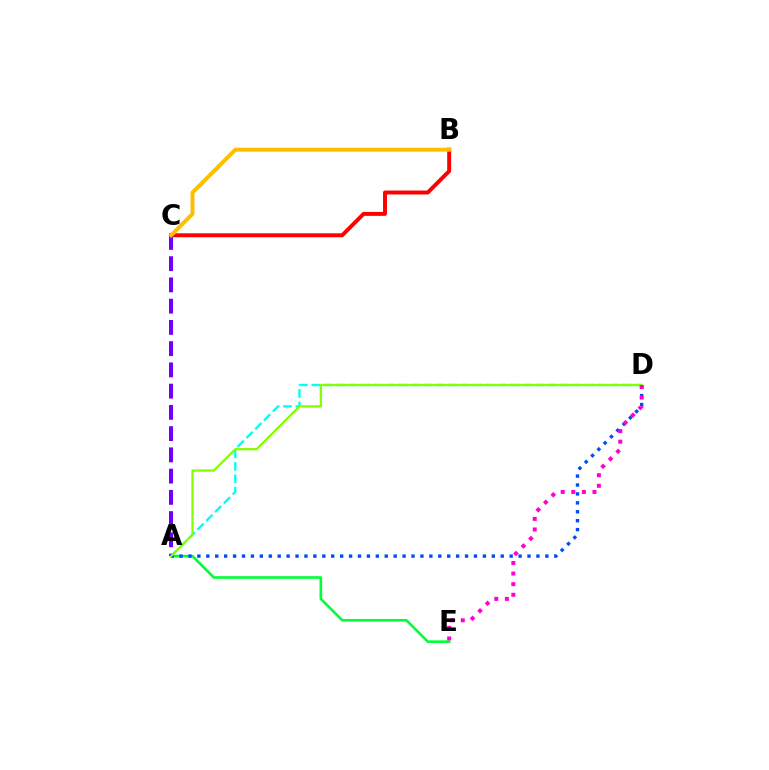{('B', 'C'): [{'color': '#ff0000', 'line_style': 'solid', 'thickness': 2.84}, {'color': '#ffbd00', 'line_style': 'solid', 'thickness': 2.83}], ('A', 'E'): [{'color': '#00ff39', 'line_style': 'solid', 'thickness': 1.89}], ('A', 'D'): [{'color': '#00fff6', 'line_style': 'dashed', 'thickness': 1.69}, {'color': '#004bff', 'line_style': 'dotted', 'thickness': 2.42}, {'color': '#84ff00', 'line_style': 'solid', 'thickness': 1.64}], ('A', 'C'): [{'color': '#7200ff', 'line_style': 'dashed', 'thickness': 2.89}], ('D', 'E'): [{'color': '#ff00cf', 'line_style': 'dotted', 'thickness': 2.88}]}